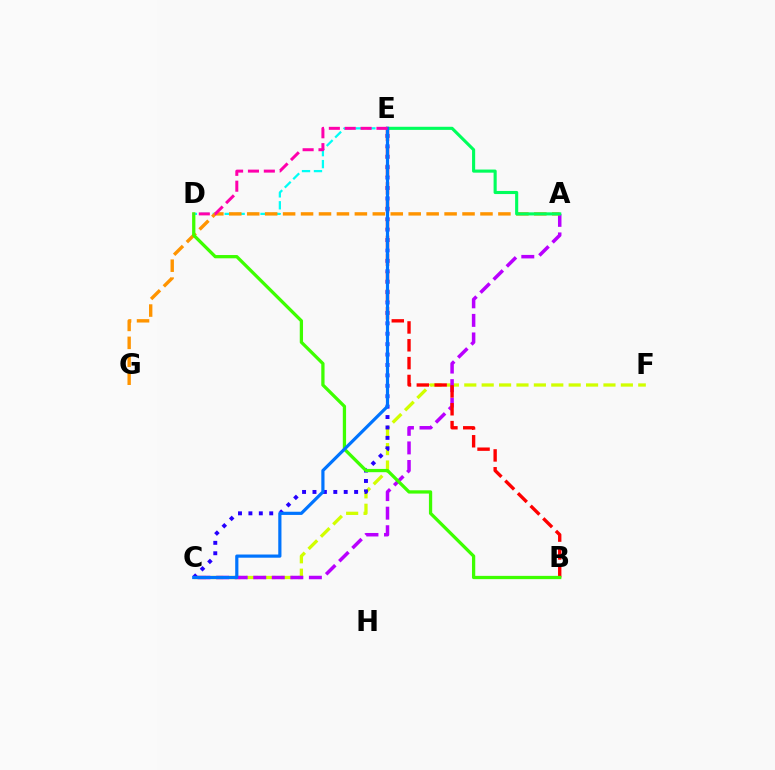{('C', 'F'): [{'color': '#d1ff00', 'line_style': 'dashed', 'thickness': 2.36}], ('D', 'E'): [{'color': '#00fff6', 'line_style': 'dashed', 'thickness': 1.62}, {'color': '#ff00ac', 'line_style': 'dashed', 'thickness': 2.16}], ('C', 'E'): [{'color': '#2500ff', 'line_style': 'dotted', 'thickness': 2.83}, {'color': '#0074ff', 'line_style': 'solid', 'thickness': 2.29}], ('A', 'C'): [{'color': '#b900ff', 'line_style': 'dashed', 'thickness': 2.52}], ('B', 'E'): [{'color': '#ff0000', 'line_style': 'dashed', 'thickness': 2.42}], ('A', 'G'): [{'color': '#ff9400', 'line_style': 'dashed', 'thickness': 2.44}], ('A', 'E'): [{'color': '#00ff5c', 'line_style': 'solid', 'thickness': 2.24}], ('B', 'D'): [{'color': '#3dff00', 'line_style': 'solid', 'thickness': 2.35}]}